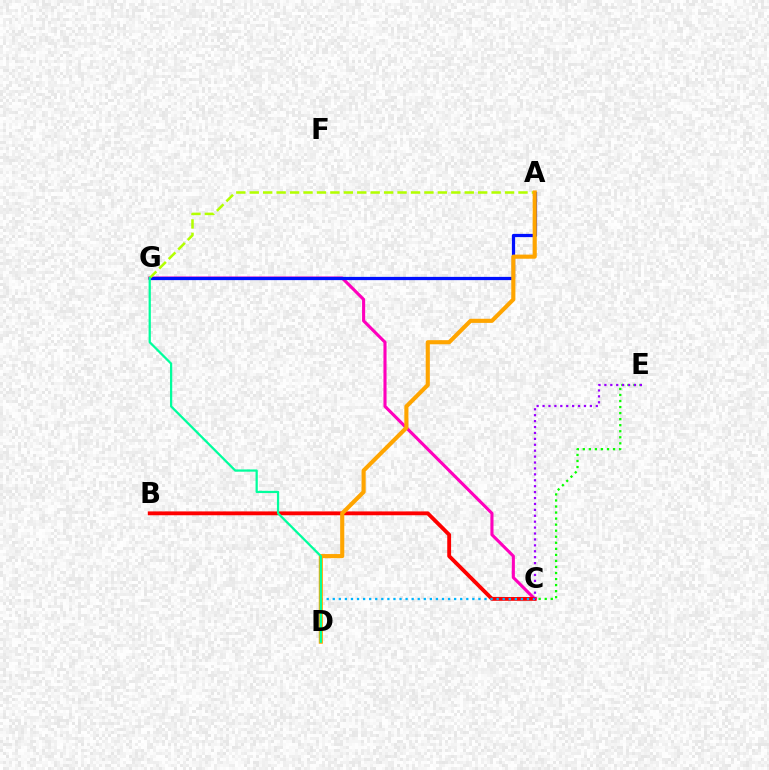{('C', 'G'): [{'color': '#ff00bd', 'line_style': 'solid', 'thickness': 2.23}], ('C', 'E'): [{'color': '#08ff00', 'line_style': 'dotted', 'thickness': 1.64}, {'color': '#9b00ff', 'line_style': 'dotted', 'thickness': 1.61}], ('B', 'C'): [{'color': '#ff0000', 'line_style': 'solid', 'thickness': 2.77}], ('A', 'G'): [{'color': '#0010ff', 'line_style': 'solid', 'thickness': 2.33}, {'color': '#b3ff00', 'line_style': 'dashed', 'thickness': 1.83}], ('C', 'D'): [{'color': '#00b5ff', 'line_style': 'dotted', 'thickness': 1.65}], ('A', 'D'): [{'color': '#ffa500', 'line_style': 'solid', 'thickness': 2.96}], ('D', 'G'): [{'color': '#00ff9d', 'line_style': 'solid', 'thickness': 1.62}]}